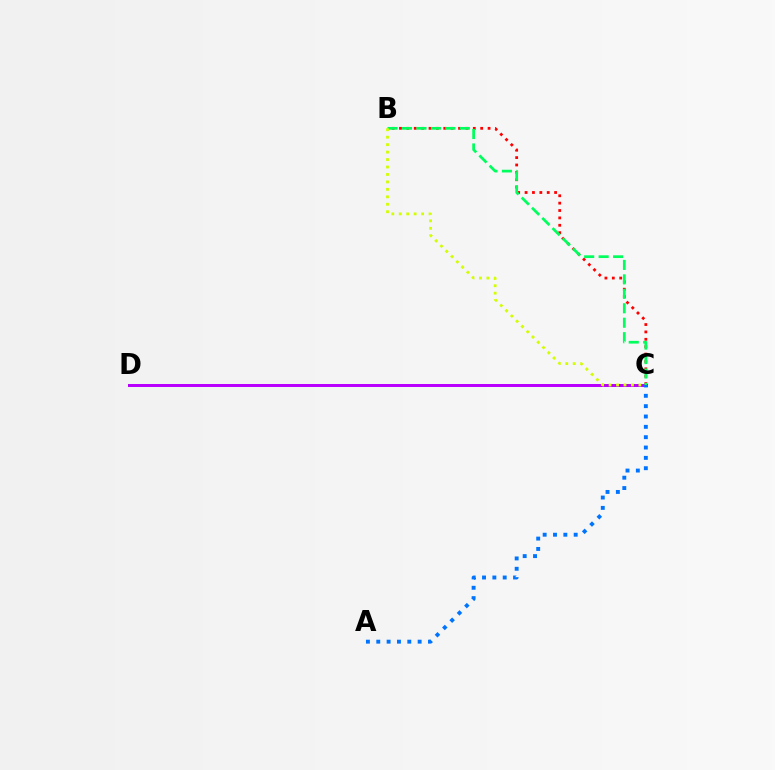{('C', 'D'): [{'color': '#b900ff', 'line_style': 'solid', 'thickness': 2.16}], ('A', 'C'): [{'color': '#0074ff', 'line_style': 'dotted', 'thickness': 2.81}], ('B', 'C'): [{'color': '#ff0000', 'line_style': 'dotted', 'thickness': 2.01}, {'color': '#00ff5c', 'line_style': 'dashed', 'thickness': 1.96}, {'color': '#d1ff00', 'line_style': 'dotted', 'thickness': 2.02}]}